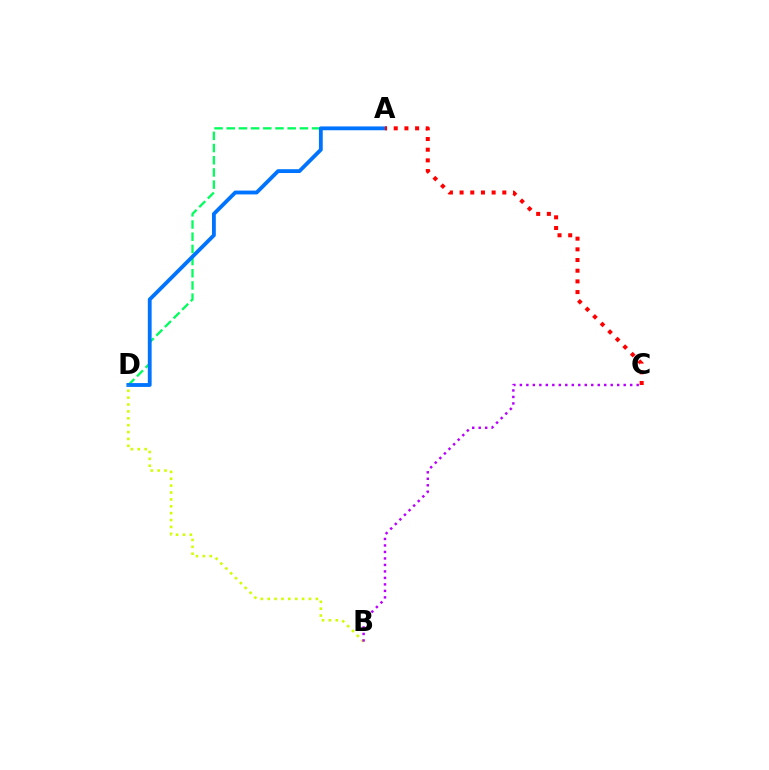{('A', 'D'): [{'color': '#00ff5c', 'line_style': 'dashed', 'thickness': 1.66}, {'color': '#0074ff', 'line_style': 'solid', 'thickness': 2.75}], ('B', 'D'): [{'color': '#d1ff00', 'line_style': 'dotted', 'thickness': 1.87}], ('A', 'C'): [{'color': '#ff0000', 'line_style': 'dotted', 'thickness': 2.9}], ('B', 'C'): [{'color': '#b900ff', 'line_style': 'dotted', 'thickness': 1.76}]}